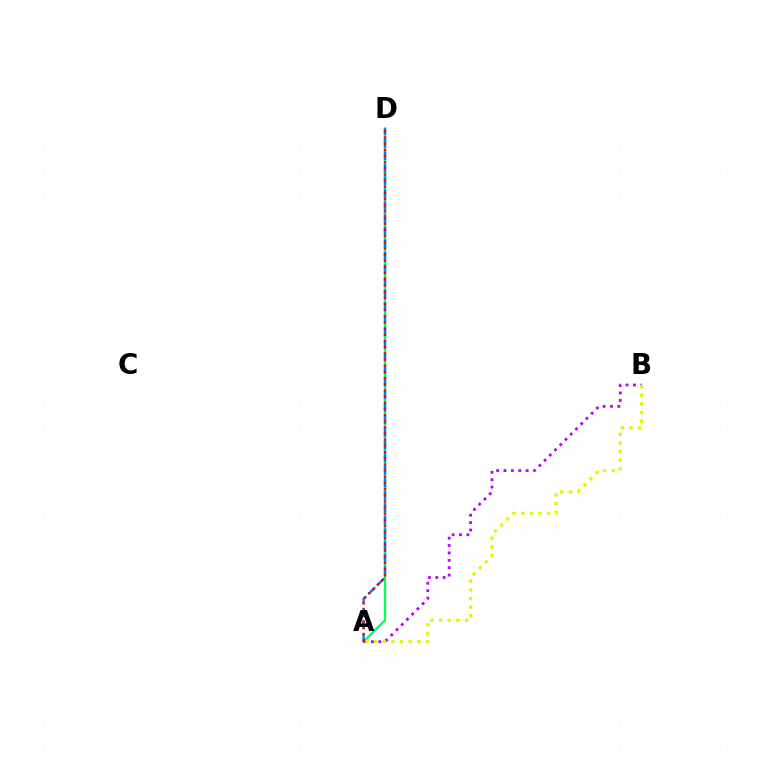{('A', 'D'): [{'color': '#00ff5c', 'line_style': 'solid', 'thickness': 1.67}, {'color': '#0074ff', 'line_style': 'dashed', 'thickness': 1.71}, {'color': '#ff0000', 'line_style': 'dotted', 'thickness': 1.68}], ('A', 'B'): [{'color': '#b900ff', 'line_style': 'dotted', 'thickness': 2.01}, {'color': '#d1ff00', 'line_style': 'dotted', 'thickness': 2.35}]}